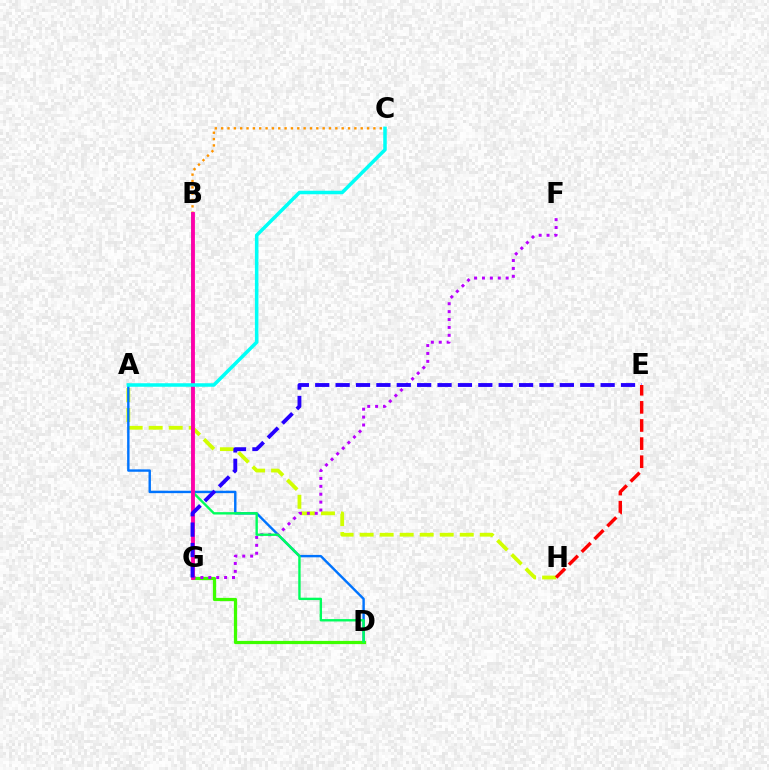{('A', 'H'): [{'color': '#d1ff00', 'line_style': 'dashed', 'thickness': 2.72}], ('A', 'D'): [{'color': '#0074ff', 'line_style': 'solid', 'thickness': 1.74}], ('D', 'G'): [{'color': '#3dff00', 'line_style': 'solid', 'thickness': 2.32}], ('F', 'G'): [{'color': '#b900ff', 'line_style': 'dotted', 'thickness': 2.15}], ('B', 'C'): [{'color': '#ff9400', 'line_style': 'dotted', 'thickness': 1.72}], ('B', 'D'): [{'color': '#00ff5c', 'line_style': 'solid', 'thickness': 1.72}], ('B', 'G'): [{'color': '#ff00ac', 'line_style': 'solid', 'thickness': 2.77}], ('E', 'G'): [{'color': '#2500ff', 'line_style': 'dashed', 'thickness': 2.77}], ('A', 'C'): [{'color': '#00fff6', 'line_style': 'solid', 'thickness': 2.53}], ('E', 'H'): [{'color': '#ff0000', 'line_style': 'dashed', 'thickness': 2.46}]}